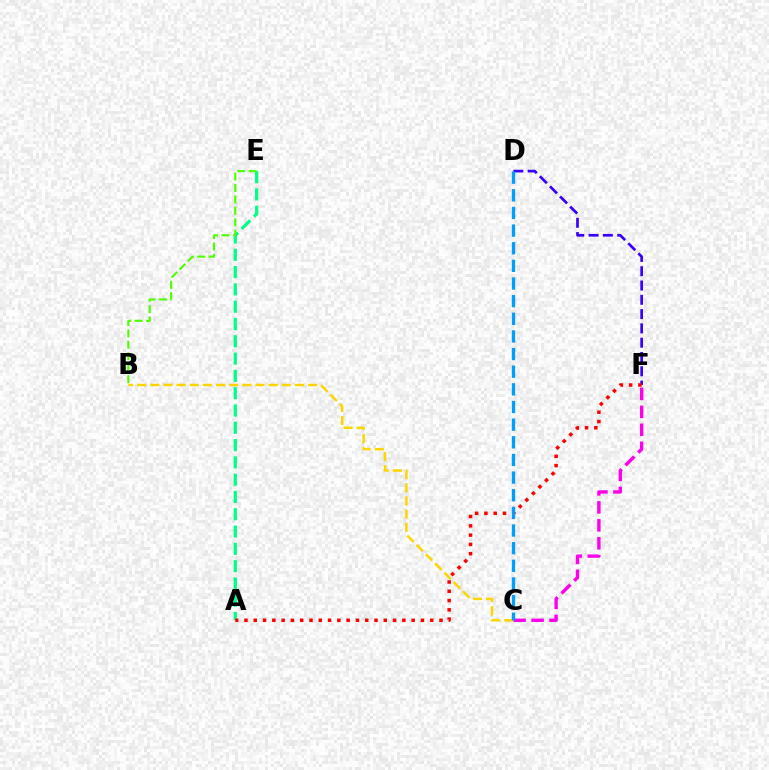{('C', 'F'): [{'color': '#ff00ed', 'line_style': 'dashed', 'thickness': 2.44}], ('A', 'E'): [{'color': '#00ff86', 'line_style': 'dashed', 'thickness': 2.35}], ('B', 'E'): [{'color': '#4fff00', 'line_style': 'dashed', 'thickness': 1.55}], ('B', 'C'): [{'color': '#ffd500', 'line_style': 'dashed', 'thickness': 1.79}], ('D', 'F'): [{'color': '#3700ff', 'line_style': 'dashed', 'thickness': 1.94}], ('A', 'F'): [{'color': '#ff0000', 'line_style': 'dotted', 'thickness': 2.52}], ('C', 'D'): [{'color': '#009eff', 'line_style': 'dashed', 'thickness': 2.4}]}